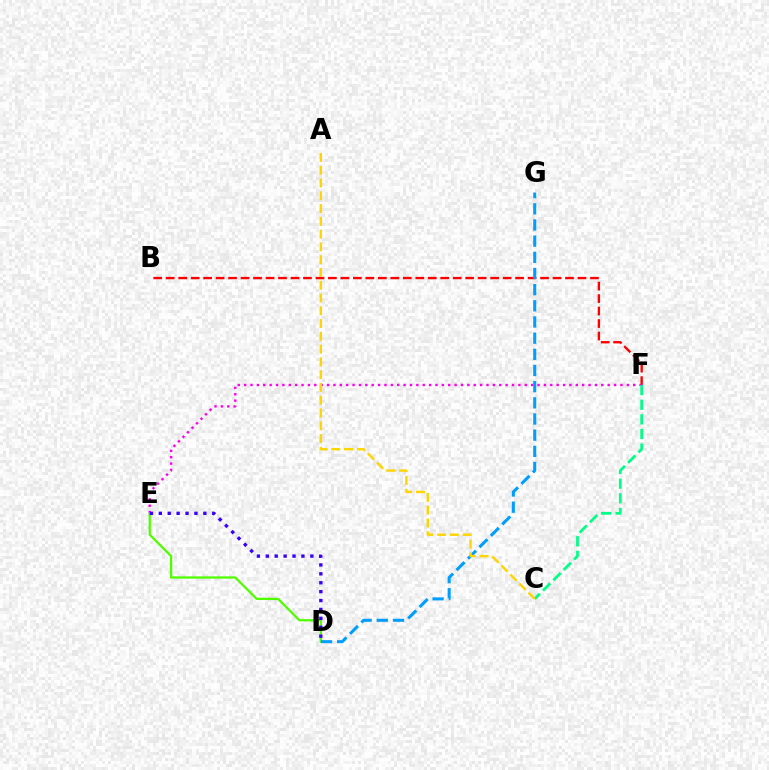{('B', 'F'): [{'color': '#ff0000', 'line_style': 'dashed', 'thickness': 1.7}], ('E', 'F'): [{'color': '#ff00ed', 'line_style': 'dotted', 'thickness': 1.73}], ('D', 'E'): [{'color': '#4fff00', 'line_style': 'solid', 'thickness': 1.63}, {'color': '#3700ff', 'line_style': 'dotted', 'thickness': 2.42}], ('D', 'G'): [{'color': '#009eff', 'line_style': 'dashed', 'thickness': 2.2}], ('C', 'F'): [{'color': '#00ff86', 'line_style': 'dashed', 'thickness': 1.99}], ('A', 'C'): [{'color': '#ffd500', 'line_style': 'dashed', 'thickness': 1.74}]}